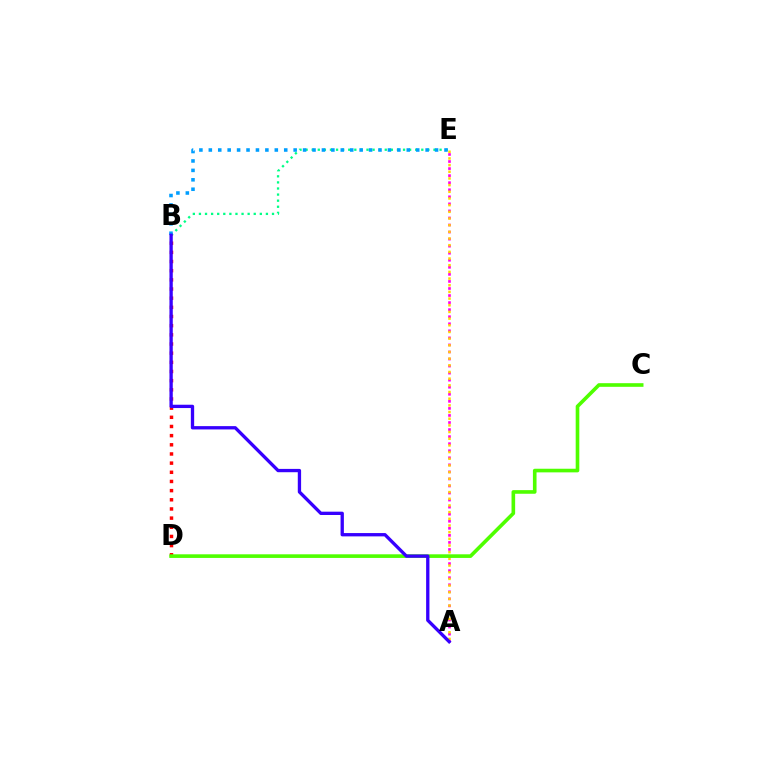{('B', 'E'): [{'color': '#00ff86', 'line_style': 'dotted', 'thickness': 1.65}, {'color': '#009eff', 'line_style': 'dotted', 'thickness': 2.56}], ('A', 'E'): [{'color': '#ff00ed', 'line_style': 'dotted', 'thickness': 1.92}, {'color': '#ffd500', 'line_style': 'dotted', 'thickness': 1.81}], ('B', 'D'): [{'color': '#ff0000', 'line_style': 'dotted', 'thickness': 2.49}], ('C', 'D'): [{'color': '#4fff00', 'line_style': 'solid', 'thickness': 2.61}], ('A', 'B'): [{'color': '#3700ff', 'line_style': 'solid', 'thickness': 2.39}]}